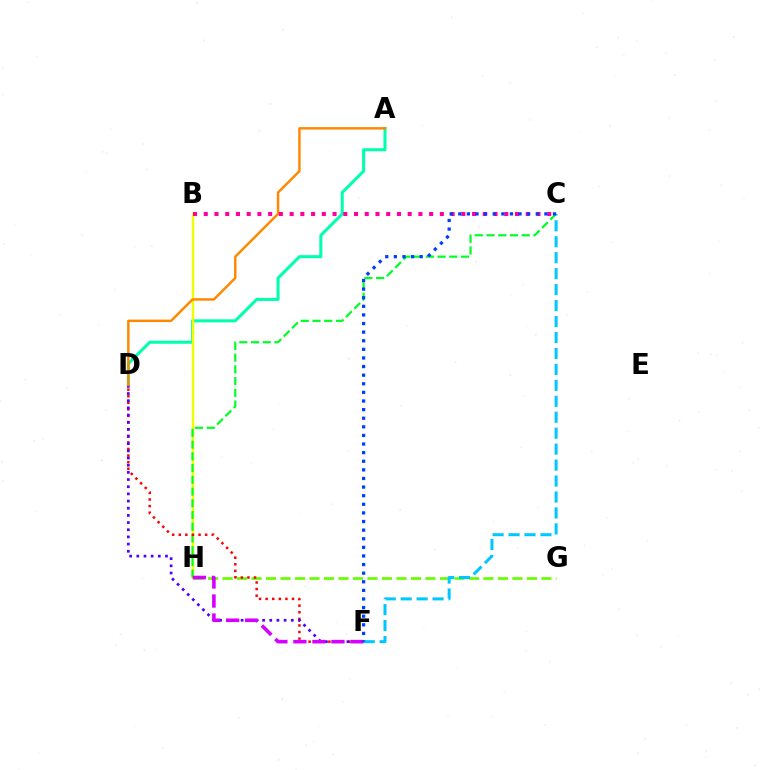{('A', 'D'): [{'color': '#00ffaf', 'line_style': 'solid', 'thickness': 2.2}, {'color': '#ff8800', 'line_style': 'solid', 'thickness': 1.77}], ('G', 'H'): [{'color': '#66ff00', 'line_style': 'dashed', 'thickness': 1.97}], ('B', 'H'): [{'color': '#eeff00', 'line_style': 'solid', 'thickness': 1.78}], ('C', 'H'): [{'color': '#00ff27', 'line_style': 'dashed', 'thickness': 1.59}], ('D', 'F'): [{'color': '#ff0000', 'line_style': 'dotted', 'thickness': 1.79}, {'color': '#4f00ff', 'line_style': 'dotted', 'thickness': 1.95}], ('F', 'H'): [{'color': '#d600ff', 'line_style': 'dashed', 'thickness': 2.58}], ('B', 'C'): [{'color': '#ff00a0', 'line_style': 'dotted', 'thickness': 2.92}], ('C', 'F'): [{'color': '#00c7ff', 'line_style': 'dashed', 'thickness': 2.17}, {'color': '#003fff', 'line_style': 'dotted', 'thickness': 2.34}]}